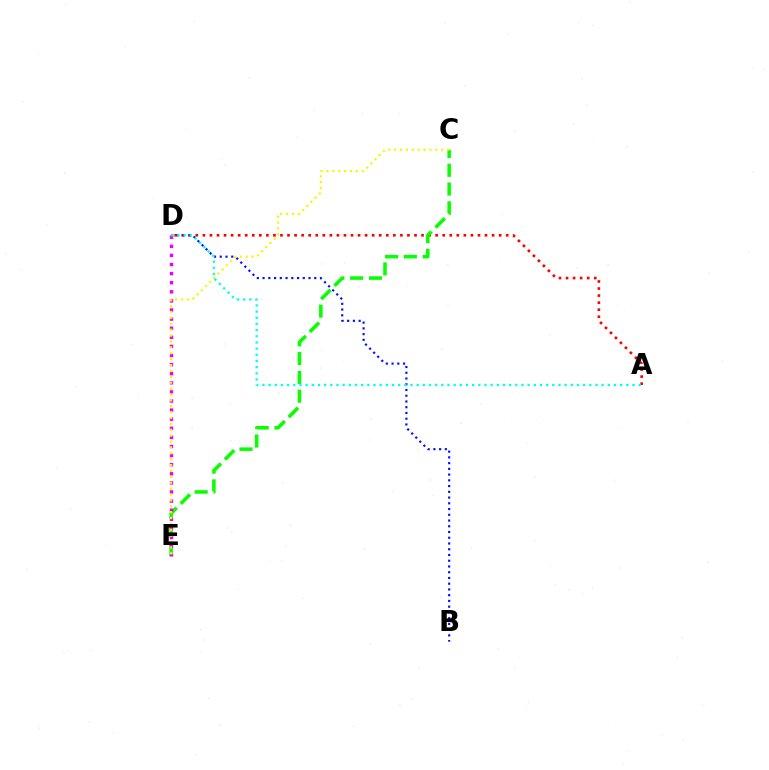{('A', 'D'): [{'color': '#ff0000', 'line_style': 'dotted', 'thickness': 1.92}, {'color': '#00fff6', 'line_style': 'dotted', 'thickness': 1.68}], ('C', 'E'): [{'color': '#08ff00', 'line_style': 'dashed', 'thickness': 2.55}, {'color': '#fcf500', 'line_style': 'dotted', 'thickness': 1.6}], ('B', 'D'): [{'color': '#0010ff', 'line_style': 'dotted', 'thickness': 1.56}], ('D', 'E'): [{'color': '#ee00ff', 'line_style': 'dotted', 'thickness': 2.47}]}